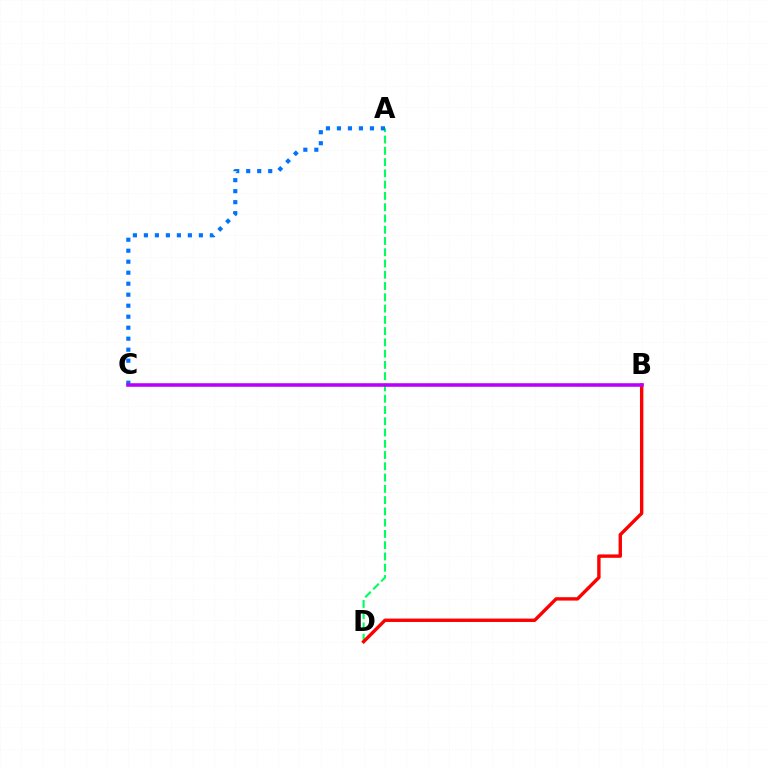{('B', 'C'): [{'color': '#d1ff00', 'line_style': 'solid', 'thickness': 1.78}, {'color': '#b900ff', 'line_style': 'solid', 'thickness': 2.54}], ('A', 'D'): [{'color': '#00ff5c', 'line_style': 'dashed', 'thickness': 1.53}], ('A', 'C'): [{'color': '#0074ff', 'line_style': 'dotted', 'thickness': 2.99}], ('B', 'D'): [{'color': '#ff0000', 'line_style': 'solid', 'thickness': 2.43}]}